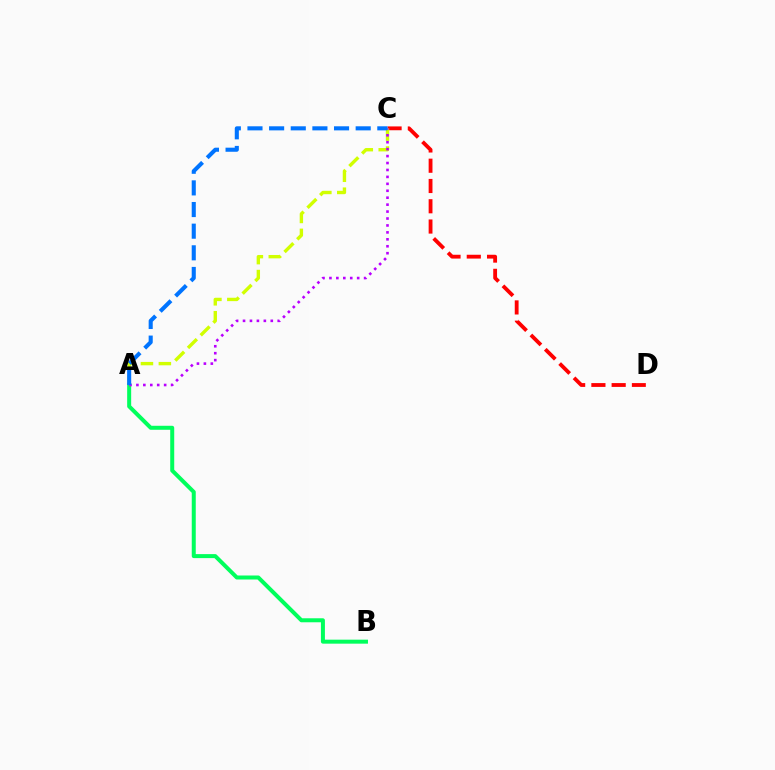{('C', 'D'): [{'color': '#ff0000', 'line_style': 'dashed', 'thickness': 2.75}], ('A', 'B'): [{'color': '#00ff5c', 'line_style': 'solid', 'thickness': 2.88}], ('A', 'C'): [{'color': '#d1ff00', 'line_style': 'dashed', 'thickness': 2.43}, {'color': '#b900ff', 'line_style': 'dotted', 'thickness': 1.88}, {'color': '#0074ff', 'line_style': 'dashed', 'thickness': 2.94}]}